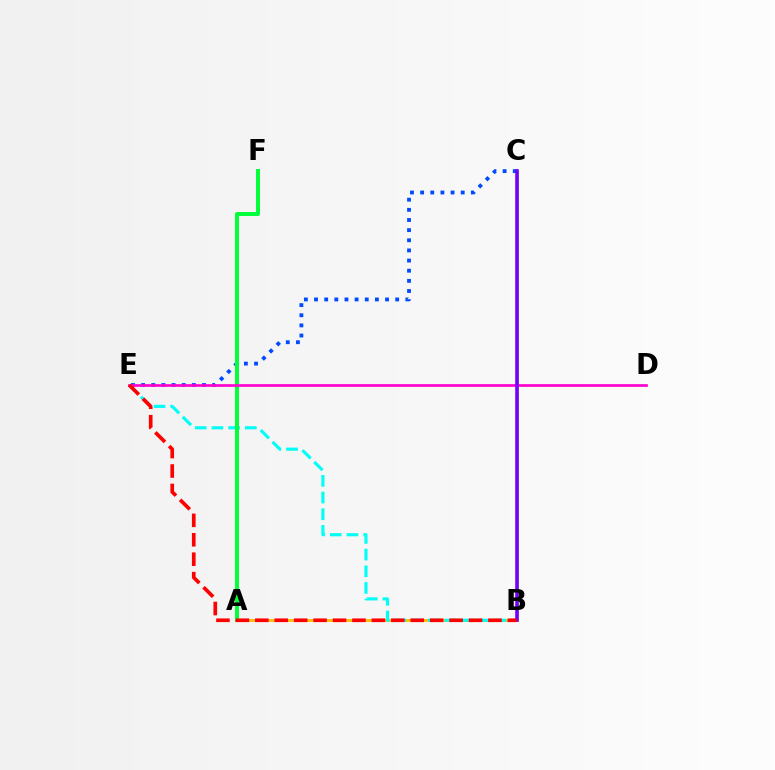{('C', 'E'): [{'color': '#004bff', 'line_style': 'dotted', 'thickness': 2.76}], ('A', 'B'): [{'color': '#ffbd00', 'line_style': 'solid', 'thickness': 2.04}], ('B', 'E'): [{'color': '#00fff6', 'line_style': 'dashed', 'thickness': 2.27}, {'color': '#ff0000', 'line_style': 'dashed', 'thickness': 2.64}], ('B', 'C'): [{'color': '#84ff00', 'line_style': 'solid', 'thickness': 2.04}, {'color': '#7200ff', 'line_style': 'solid', 'thickness': 2.58}], ('A', 'F'): [{'color': '#00ff39', 'line_style': 'solid', 'thickness': 2.84}], ('D', 'E'): [{'color': '#ff00cf', 'line_style': 'solid', 'thickness': 1.93}]}